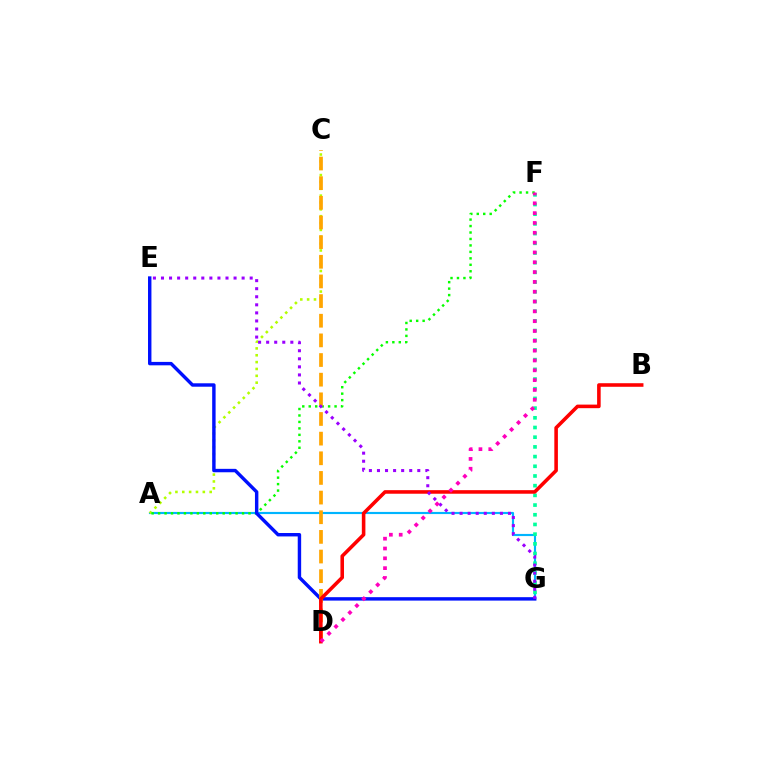{('A', 'G'): [{'color': '#00b5ff', 'line_style': 'solid', 'thickness': 1.55}], ('F', 'G'): [{'color': '#00ff9d', 'line_style': 'dotted', 'thickness': 2.63}], ('A', 'C'): [{'color': '#b3ff00', 'line_style': 'dotted', 'thickness': 1.86}], ('A', 'F'): [{'color': '#08ff00', 'line_style': 'dotted', 'thickness': 1.75}], ('E', 'G'): [{'color': '#0010ff', 'line_style': 'solid', 'thickness': 2.46}, {'color': '#9b00ff', 'line_style': 'dotted', 'thickness': 2.19}], ('C', 'D'): [{'color': '#ffa500', 'line_style': 'dashed', 'thickness': 2.67}], ('B', 'D'): [{'color': '#ff0000', 'line_style': 'solid', 'thickness': 2.57}], ('D', 'F'): [{'color': '#ff00bd', 'line_style': 'dotted', 'thickness': 2.67}]}